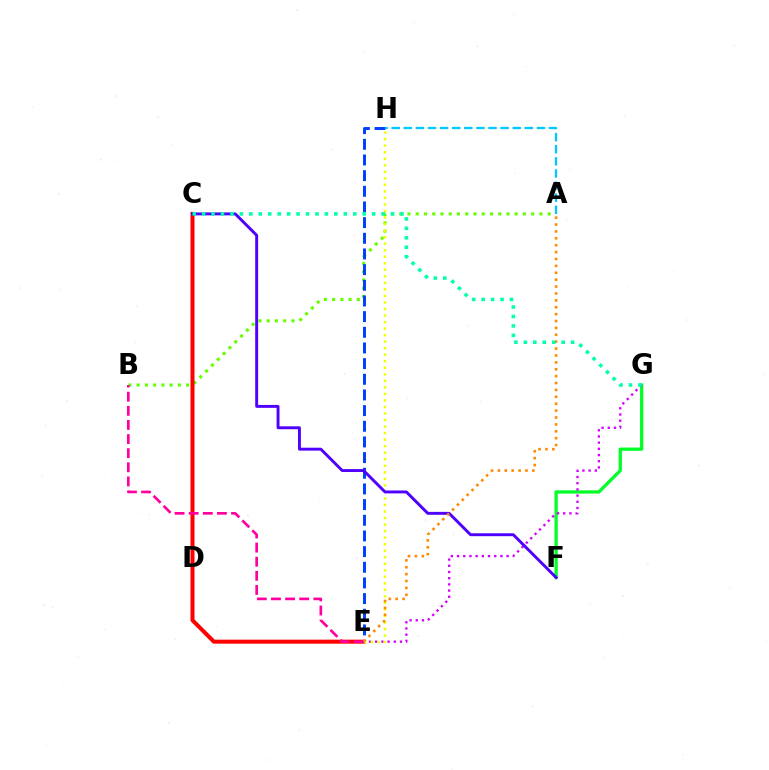{('A', 'B'): [{'color': '#66ff00', 'line_style': 'dotted', 'thickness': 2.24}], ('C', 'E'): [{'color': '#ff0000', 'line_style': 'solid', 'thickness': 2.9}], ('F', 'G'): [{'color': '#00ff27', 'line_style': 'solid', 'thickness': 2.34}], ('E', 'G'): [{'color': '#d600ff', 'line_style': 'dotted', 'thickness': 1.68}], ('E', 'H'): [{'color': '#003fff', 'line_style': 'dashed', 'thickness': 2.13}, {'color': '#eeff00', 'line_style': 'dotted', 'thickness': 1.77}], ('B', 'E'): [{'color': '#ff00a0', 'line_style': 'dashed', 'thickness': 1.92}], ('C', 'F'): [{'color': '#4f00ff', 'line_style': 'solid', 'thickness': 2.1}], ('A', 'E'): [{'color': '#ff8800', 'line_style': 'dotted', 'thickness': 1.87}], ('C', 'G'): [{'color': '#00ffaf', 'line_style': 'dotted', 'thickness': 2.57}], ('A', 'H'): [{'color': '#00c7ff', 'line_style': 'dashed', 'thickness': 1.64}]}